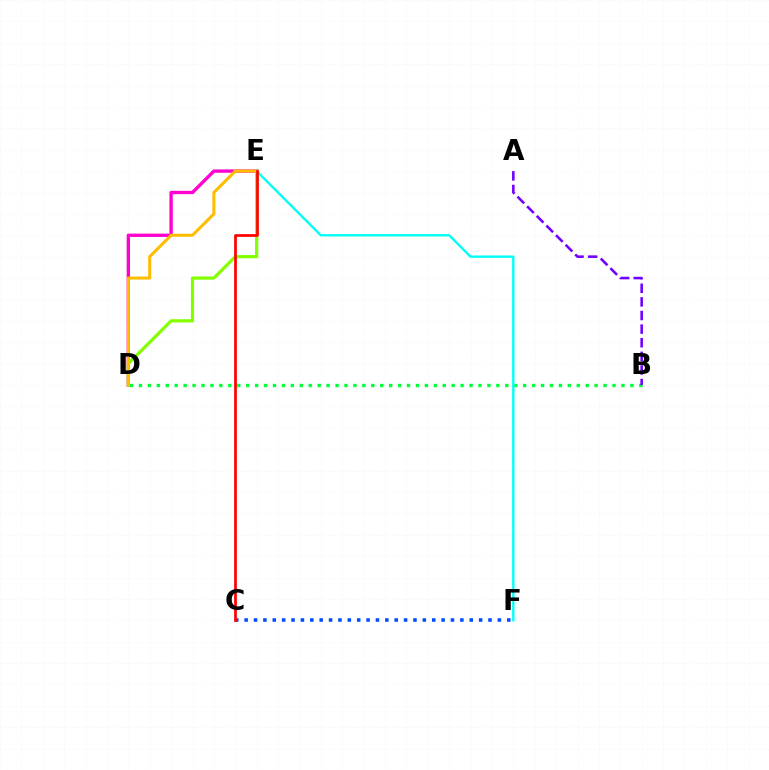{('D', 'E'): [{'color': '#ff00cf', 'line_style': 'solid', 'thickness': 2.41}, {'color': '#84ff00', 'line_style': 'solid', 'thickness': 2.32}, {'color': '#ffbd00', 'line_style': 'solid', 'thickness': 2.2}], ('C', 'F'): [{'color': '#004bff', 'line_style': 'dotted', 'thickness': 2.55}], ('B', 'D'): [{'color': '#00ff39', 'line_style': 'dotted', 'thickness': 2.43}], ('E', 'F'): [{'color': '#00fff6', 'line_style': 'solid', 'thickness': 1.7}], ('A', 'B'): [{'color': '#7200ff', 'line_style': 'dashed', 'thickness': 1.85}], ('C', 'E'): [{'color': '#ff0000', 'line_style': 'solid', 'thickness': 1.96}]}